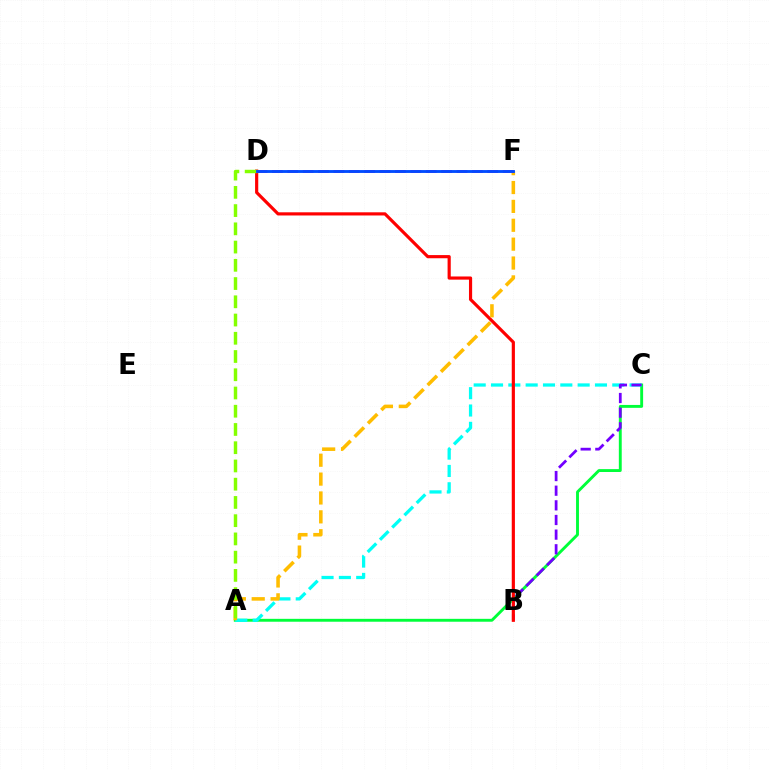{('A', 'C'): [{'color': '#00ff39', 'line_style': 'solid', 'thickness': 2.08}, {'color': '#00fff6', 'line_style': 'dashed', 'thickness': 2.35}], ('B', 'C'): [{'color': '#7200ff', 'line_style': 'dashed', 'thickness': 1.99}], ('B', 'D'): [{'color': '#ff0000', 'line_style': 'solid', 'thickness': 2.28}], ('A', 'F'): [{'color': '#ffbd00', 'line_style': 'dashed', 'thickness': 2.56}], ('A', 'D'): [{'color': '#84ff00', 'line_style': 'dashed', 'thickness': 2.48}], ('D', 'F'): [{'color': '#ff00cf', 'line_style': 'dashed', 'thickness': 2.09}, {'color': '#004bff', 'line_style': 'solid', 'thickness': 2.05}]}